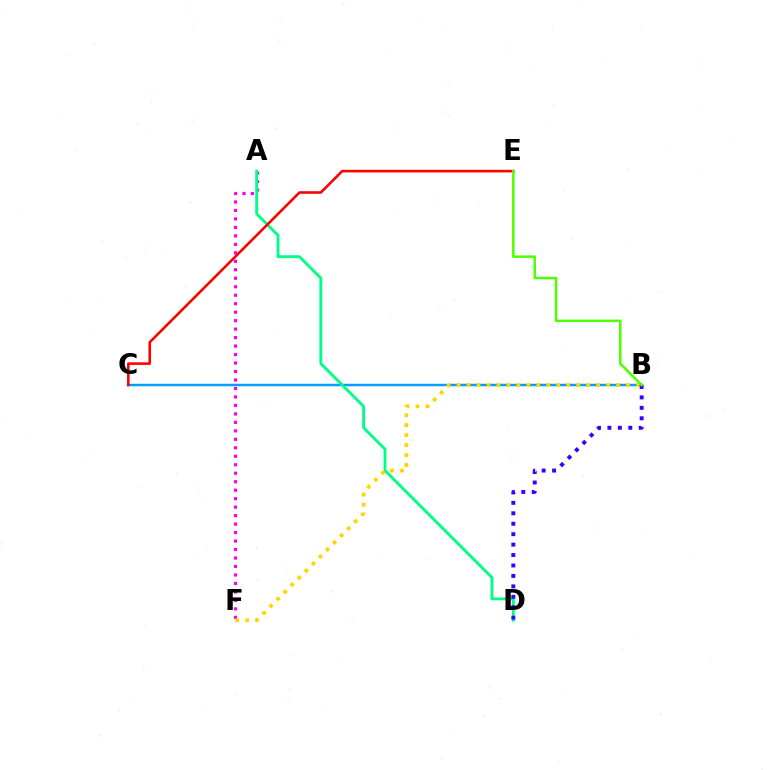{('B', 'C'): [{'color': '#009eff', 'line_style': 'solid', 'thickness': 1.77}], ('A', 'F'): [{'color': '#ff00ed', 'line_style': 'dotted', 'thickness': 2.3}], ('A', 'D'): [{'color': '#00ff86', 'line_style': 'solid', 'thickness': 2.05}], ('B', 'F'): [{'color': '#ffd500', 'line_style': 'dotted', 'thickness': 2.71}], ('B', 'D'): [{'color': '#3700ff', 'line_style': 'dotted', 'thickness': 2.84}], ('C', 'E'): [{'color': '#ff0000', 'line_style': 'solid', 'thickness': 1.86}], ('B', 'E'): [{'color': '#4fff00', 'line_style': 'solid', 'thickness': 1.82}]}